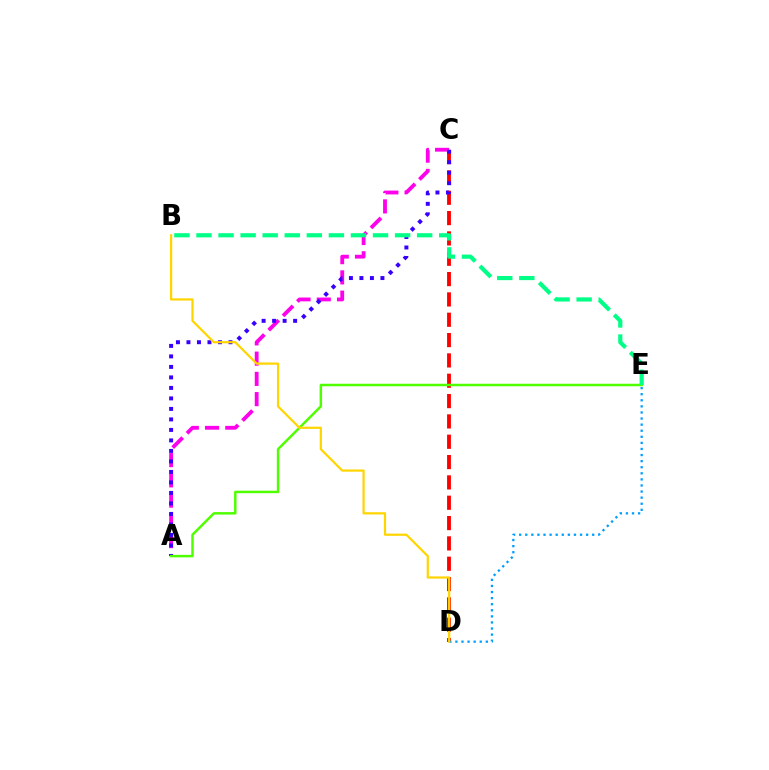{('A', 'C'): [{'color': '#ff00ed', 'line_style': 'dashed', 'thickness': 2.75}, {'color': '#3700ff', 'line_style': 'dotted', 'thickness': 2.85}], ('C', 'D'): [{'color': '#ff0000', 'line_style': 'dashed', 'thickness': 2.76}], ('A', 'E'): [{'color': '#4fff00', 'line_style': 'solid', 'thickness': 1.78}], ('B', 'E'): [{'color': '#00ff86', 'line_style': 'dashed', 'thickness': 3.0}], ('D', 'E'): [{'color': '#009eff', 'line_style': 'dotted', 'thickness': 1.65}], ('B', 'D'): [{'color': '#ffd500', 'line_style': 'solid', 'thickness': 1.6}]}